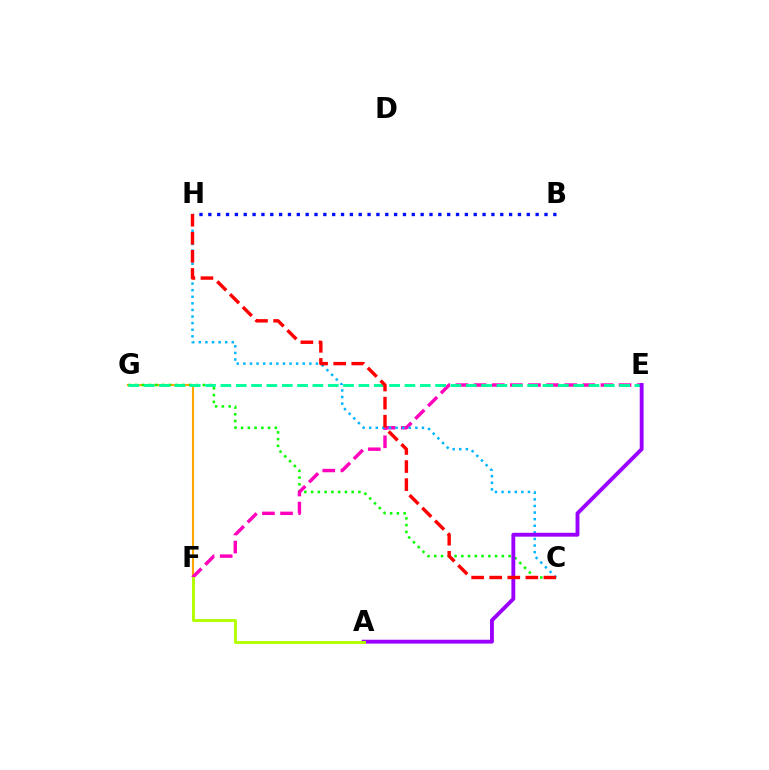{('F', 'G'): [{'color': '#ffa500', 'line_style': 'solid', 'thickness': 1.53}], ('C', 'G'): [{'color': '#08ff00', 'line_style': 'dotted', 'thickness': 1.84}], ('E', 'F'): [{'color': '#ff00bd', 'line_style': 'dashed', 'thickness': 2.46}], ('C', 'H'): [{'color': '#00b5ff', 'line_style': 'dotted', 'thickness': 1.79}, {'color': '#ff0000', 'line_style': 'dashed', 'thickness': 2.46}], ('E', 'G'): [{'color': '#00ff9d', 'line_style': 'dashed', 'thickness': 2.08}], ('B', 'H'): [{'color': '#0010ff', 'line_style': 'dotted', 'thickness': 2.4}], ('A', 'E'): [{'color': '#9b00ff', 'line_style': 'solid', 'thickness': 2.78}], ('A', 'F'): [{'color': '#b3ff00', 'line_style': 'solid', 'thickness': 2.09}]}